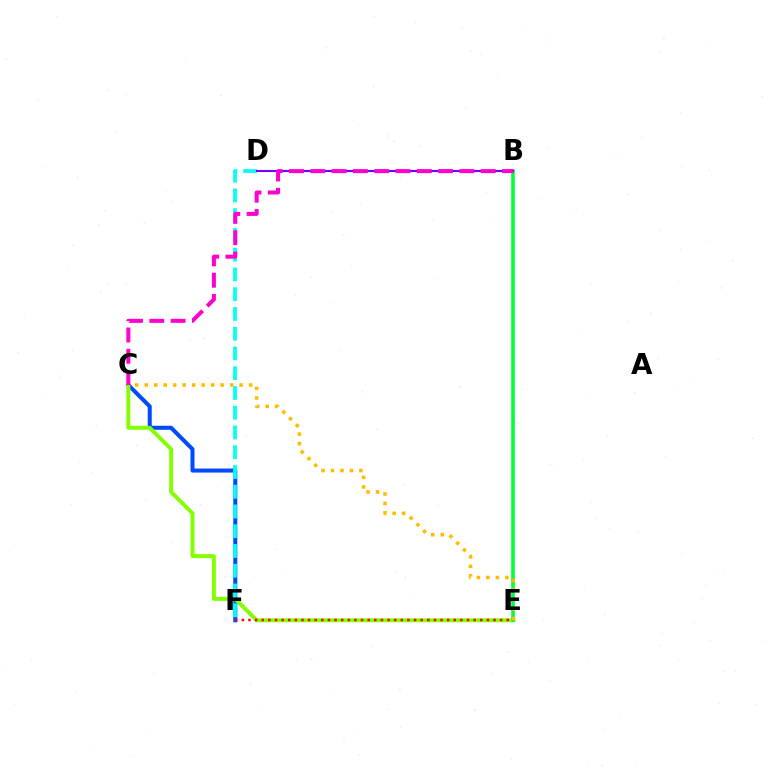{('C', 'F'): [{'color': '#004bff', 'line_style': 'solid', 'thickness': 2.9}], ('C', 'E'): [{'color': '#84ff00', 'line_style': 'solid', 'thickness': 2.85}, {'color': '#ffbd00', 'line_style': 'dotted', 'thickness': 2.58}], ('D', 'F'): [{'color': '#00fff6', 'line_style': 'dashed', 'thickness': 2.68}], ('B', 'E'): [{'color': '#00ff39', 'line_style': 'solid', 'thickness': 2.6}], ('B', 'D'): [{'color': '#7200ff', 'line_style': 'solid', 'thickness': 1.51}], ('E', 'F'): [{'color': '#ff0000', 'line_style': 'dotted', 'thickness': 1.8}], ('B', 'C'): [{'color': '#ff00cf', 'line_style': 'dashed', 'thickness': 2.89}]}